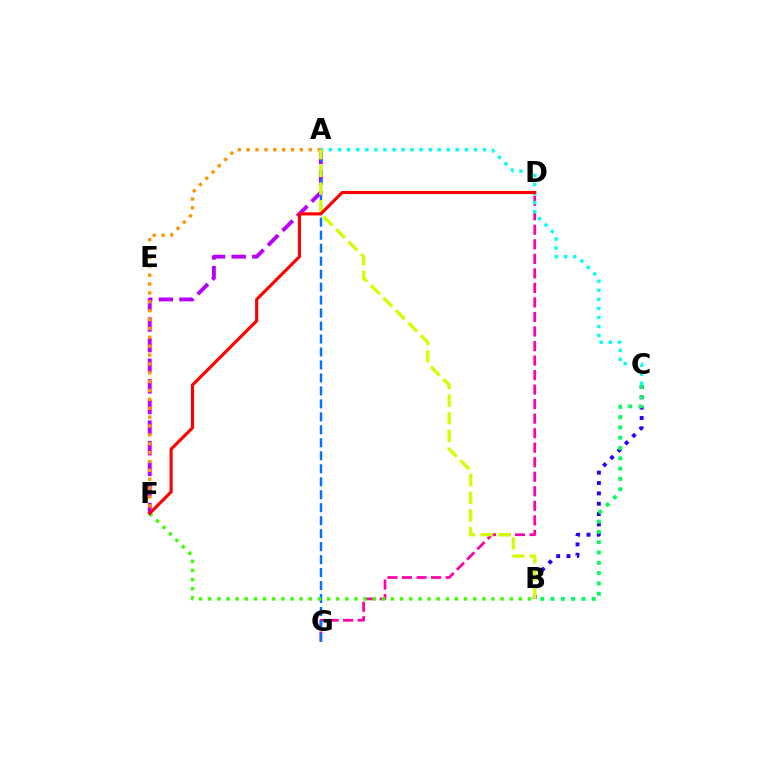{('A', 'F'): [{'color': '#b900ff', 'line_style': 'dashed', 'thickness': 2.8}, {'color': '#ff9400', 'line_style': 'dotted', 'thickness': 2.41}], ('B', 'C'): [{'color': '#2500ff', 'line_style': 'dotted', 'thickness': 2.81}, {'color': '#00ff5c', 'line_style': 'dotted', 'thickness': 2.8}], ('D', 'G'): [{'color': '#ff00ac', 'line_style': 'dashed', 'thickness': 1.97}], ('A', 'C'): [{'color': '#00fff6', 'line_style': 'dotted', 'thickness': 2.46}], ('A', 'G'): [{'color': '#0074ff', 'line_style': 'dashed', 'thickness': 1.76}], ('A', 'B'): [{'color': '#d1ff00', 'line_style': 'dashed', 'thickness': 2.4}], ('B', 'F'): [{'color': '#3dff00', 'line_style': 'dotted', 'thickness': 2.48}], ('D', 'F'): [{'color': '#ff0000', 'line_style': 'solid', 'thickness': 2.25}]}